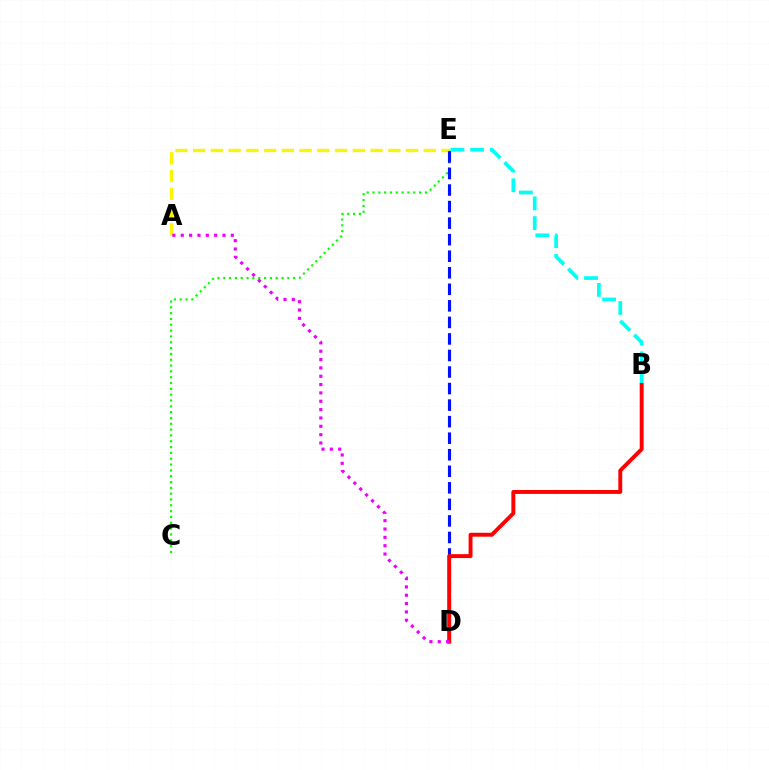{('C', 'E'): [{'color': '#08ff00', 'line_style': 'dotted', 'thickness': 1.58}], ('B', 'E'): [{'color': '#00fff6', 'line_style': 'dashed', 'thickness': 2.68}], ('A', 'E'): [{'color': '#fcf500', 'line_style': 'dashed', 'thickness': 2.41}], ('D', 'E'): [{'color': '#0010ff', 'line_style': 'dashed', 'thickness': 2.25}], ('B', 'D'): [{'color': '#ff0000', 'line_style': 'solid', 'thickness': 2.82}], ('A', 'D'): [{'color': '#ee00ff', 'line_style': 'dotted', 'thickness': 2.27}]}